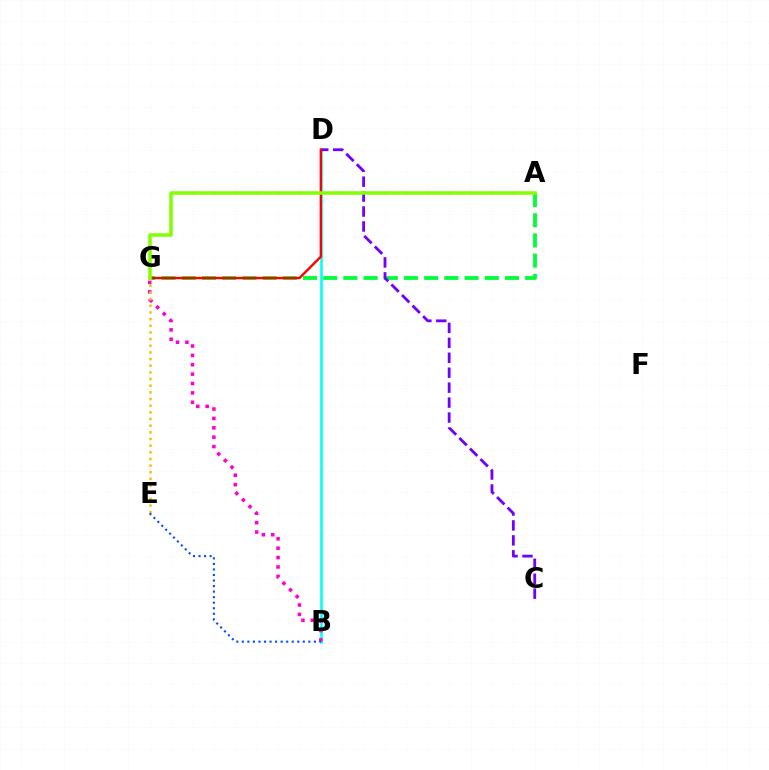{('A', 'G'): [{'color': '#00ff39', 'line_style': 'dashed', 'thickness': 2.74}, {'color': '#84ff00', 'line_style': 'solid', 'thickness': 2.54}], ('B', 'D'): [{'color': '#00fff6', 'line_style': 'solid', 'thickness': 1.87}], ('C', 'D'): [{'color': '#7200ff', 'line_style': 'dashed', 'thickness': 2.03}], ('B', 'G'): [{'color': '#ff00cf', 'line_style': 'dotted', 'thickness': 2.55}], ('D', 'G'): [{'color': '#ff0000', 'line_style': 'solid', 'thickness': 1.72}], ('E', 'G'): [{'color': '#ffbd00', 'line_style': 'dotted', 'thickness': 1.81}], ('B', 'E'): [{'color': '#004bff', 'line_style': 'dotted', 'thickness': 1.51}]}